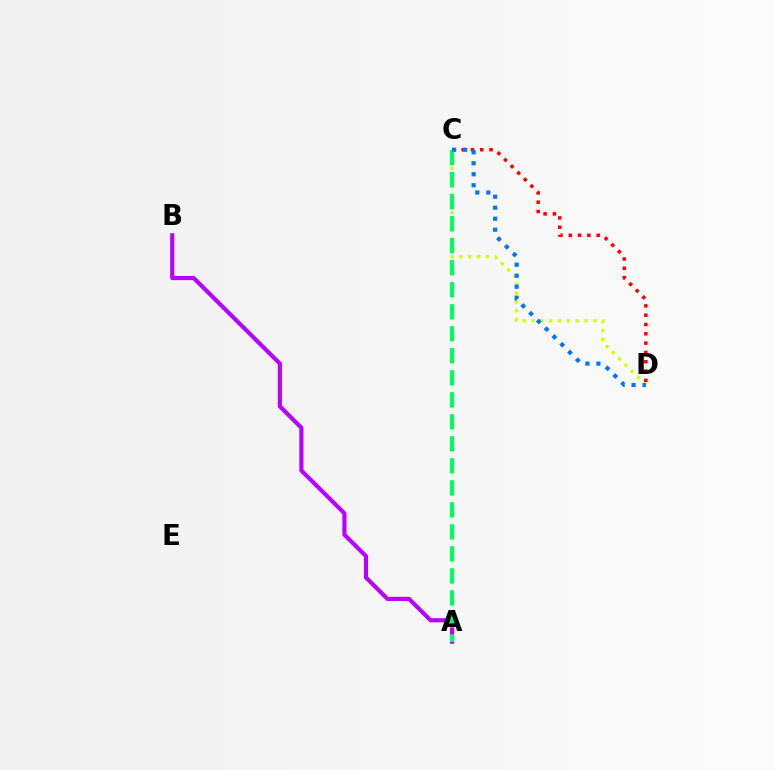{('C', 'D'): [{'color': '#d1ff00', 'line_style': 'dotted', 'thickness': 2.4}, {'color': '#ff0000', 'line_style': 'dotted', 'thickness': 2.53}, {'color': '#0074ff', 'line_style': 'dotted', 'thickness': 2.99}], ('A', 'B'): [{'color': '#b900ff', 'line_style': 'solid', 'thickness': 2.97}], ('A', 'C'): [{'color': '#00ff5c', 'line_style': 'dashed', 'thickness': 2.99}]}